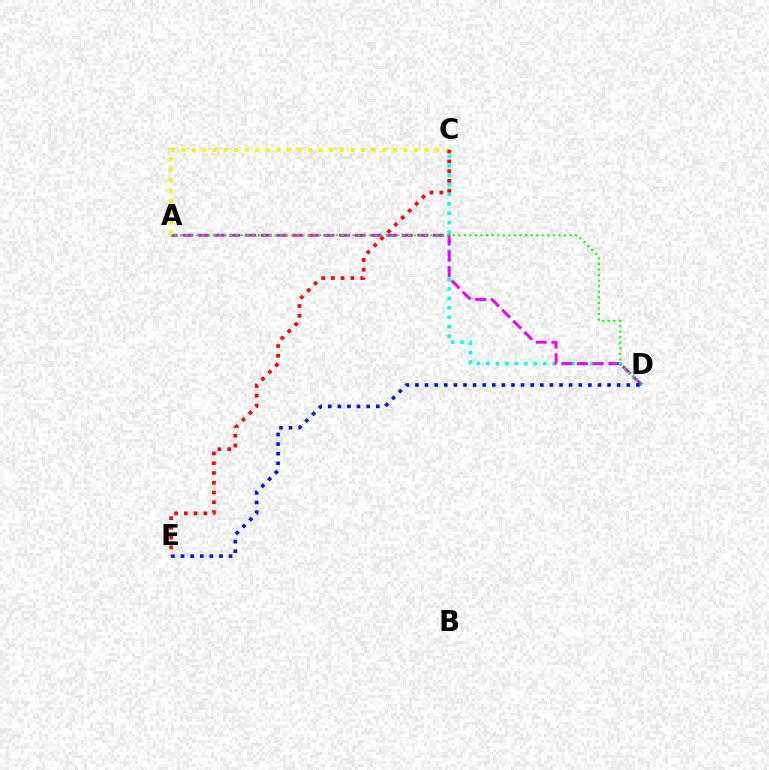{('C', 'D'): [{'color': '#00fff6', 'line_style': 'dotted', 'thickness': 2.57}], ('A', 'D'): [{'color': '#ee00ff', 'line_style': 'dashed', 'thickness': 2.13}, {'color': '#08ff00', 'line_style': 'dotted', 'thickness': 1.51}], ('A', 'C'): [{'color': '#fcf500', 'line_style': 'dotted', 'thickness': 2.88}], ('D', 'E'): [{'color': '#0010ff', 'line_style': 'dotted', 'thickness': 2.61}], ('C', 'E'): [{'color': '#ff0000', 'line_style': 'dotted', 'thickness': 2.65}]}